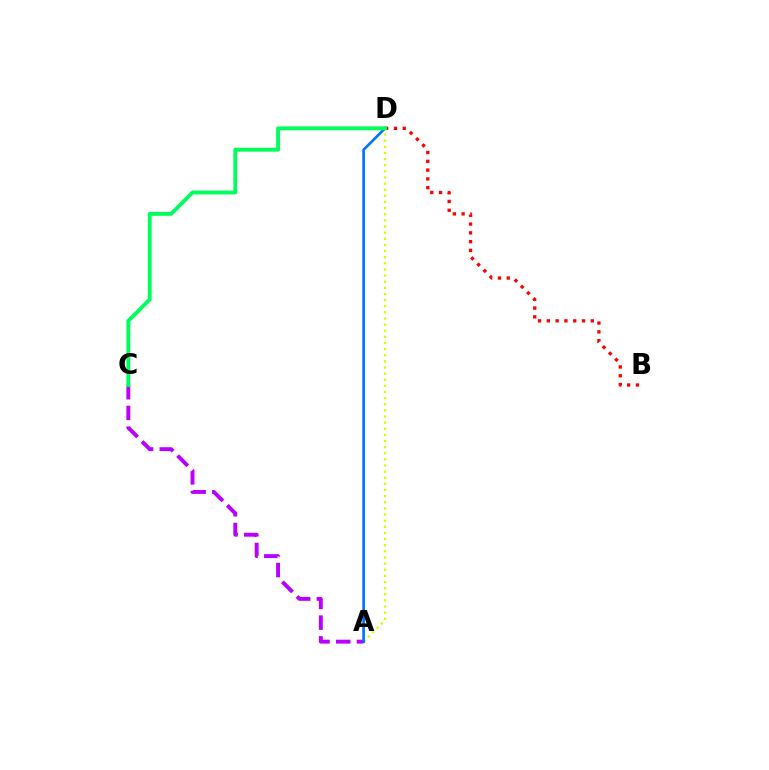{('A', 'C'): [{'color': '#b900ff', 'line_style': 'dashed', 'thickness': 2.81}], ('A', 'D'): [{'color': '#d1ff00', 'line_style': 'dotted', 'thickness': 1.66}, {'color': '#0074ff', 'line_style': 'solid', 'thickness': 1.92}], ('B', 'D'): [{'color': '#ff0000', 'line_style': 'dotted', 'thickness': 2.39}], ('C', 'D'): [{'color': '#00ff5c', 'line_style': 'solid', 'thickness': 2.8}]}